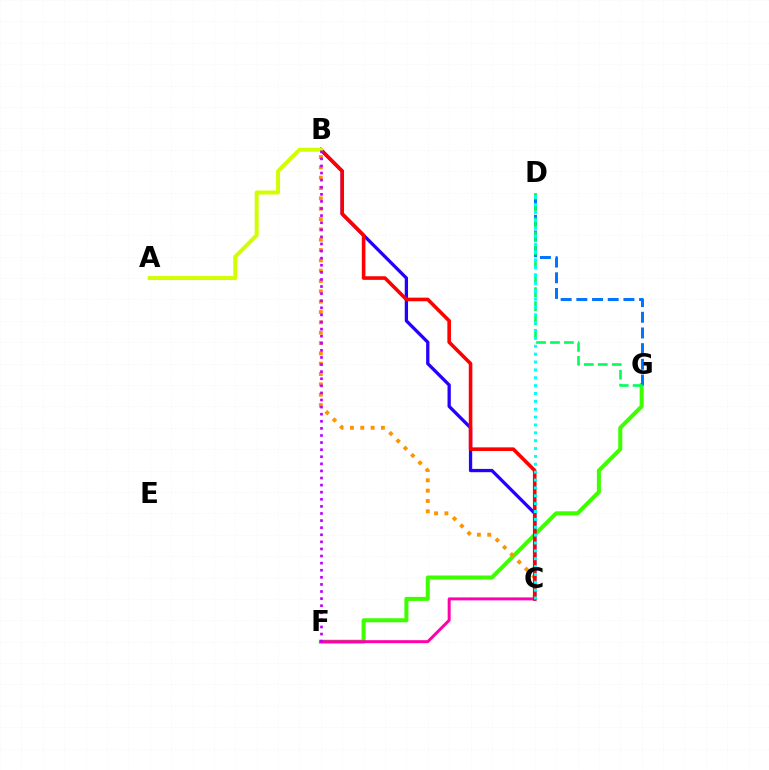{('F', 'G'): [{'color': '#3dff00', 'line_style': 'solid', 'thickness': 2.9}], ('B', 'C'): [{'color': '#2500ff', 'line_style': 'solid', 'thickness': 2.36}, {'color': '#ff9400', 'line_style': 'dotted', 'thickness': 2.81}, {'color': '#ff0000', 'line_style': 'solid', 'thickness': 2.59}], ('C', 'F'): [{'color': '#ff00ac', 'line_style': 'solid', 'thickness': 2.13}], ('D', 'G'): [{'color': '#0074ff', 'line_style': 'dashed', 'thickness': 2.13}, {'color': '#00ff5c', 'line_style': 'dashed', 'thickness': 1.9}], ('A', 'B'): [{'color': '#d1ff00', 'line_style': 'solid', 'thickness': 2.86}], ('B', 'F'): [{'color': '#b900ff', 'line_style': 'dotted', 'thickness': 1.93}], ('C', 'D'): [{'color': '#00fff6', 'line_style': 'dotted', 'thickness': 2.14}]}